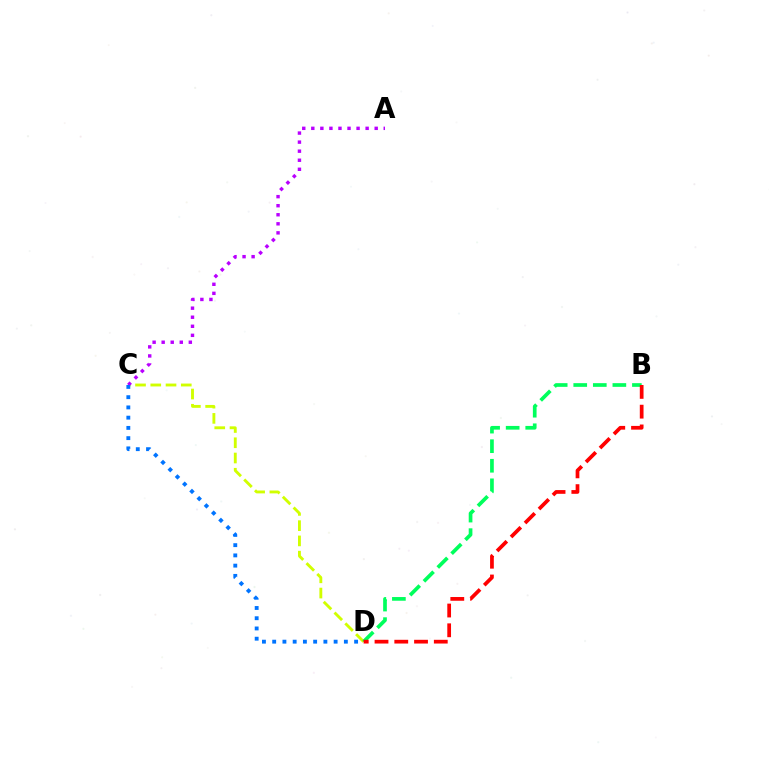{('C', 'D'): [{'color': '#d1ff00', 'line_style': 'dashed', 'thickness': 2.07}, {'color': '#0074ff', 'line_style': 'dotted', 'thickness': 2.78}], ('B', 'D'): [{'color': '#00ff5c', 'line_style': 'dashed', 'thickness': 2.66}, {'color': '#ff0000', 'line_style': 'dashed', 'thickness': 2.68}], ('A', 'C'): [{'color': '#b900ff', 'line_style': 'dotted', 'thickness': 2.46}]}